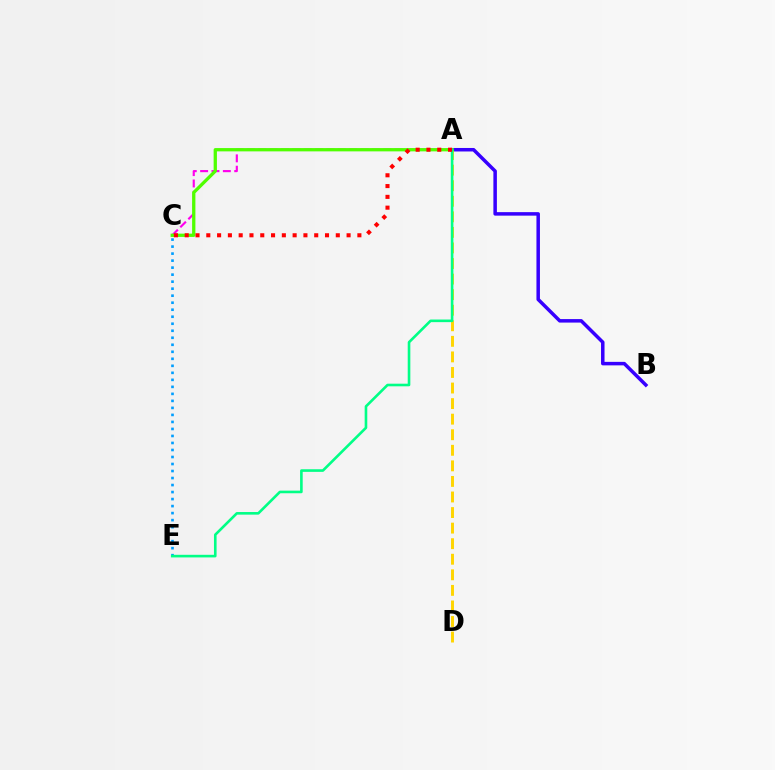{('A', 'C'): [{'color': '#ff00ed', 'line_style': 'dashed', 'thickness': 1.54}, {'color': '#4fff00', 'line_style': 'solid', 'thickness': 2.37}, {'color': '#ff0000', 'line_style': 'dotted', 'thickness': 2.93}], ('C', 'E'): [{'color': '#009eff', 'line_style': 'dotted', 'thickness': 1.91}], ('A', 'B'): [{'color': '#3700ff', 'line_style': 'solid', 'thickness': 2.52}], ('A', 'D'): [{'color': '#ffd500', 'line_style': 'dashed', 'thickness': 2.11}], ('A', 'E'): [{'color': '#00ff86', 'line_style': 'solid', 'thickness': 1.88}]}